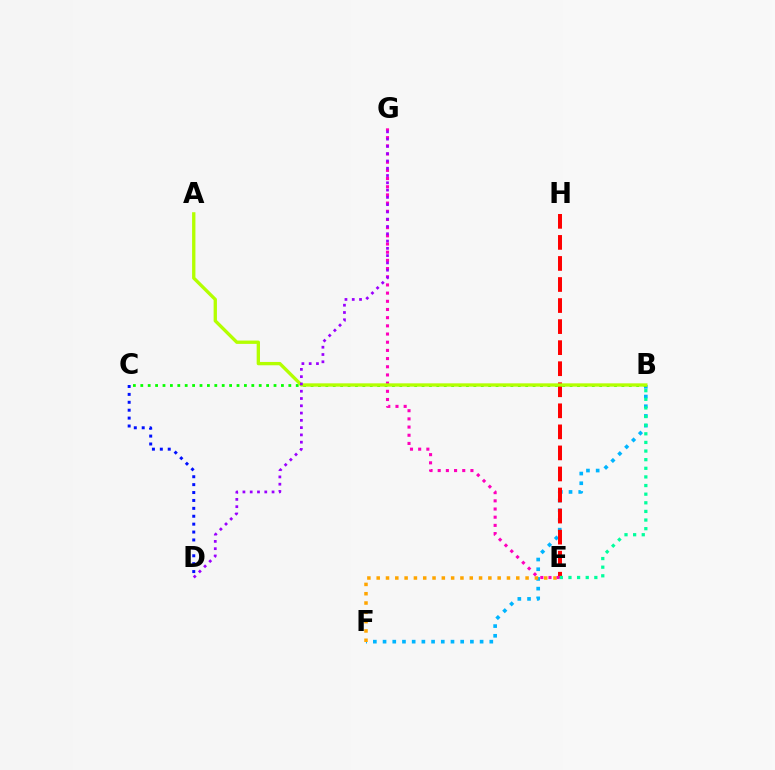{('C', 'D'): [{'color': '#0010ff', 'line_style': 'dotted', 'thickness': 2.15}], ('B', 'F'): [{'color': '#00b5ff', 'line_style': 'dotted', 'thickness': 2.64}], ('E', 'H'): [{'color': '#ff0000', 'line_style': 'dashed', 'thickness': 2.86}], ('E', 'F'): [{'color': '#ffa500', 'line_style': 'dotted', 'thickness': 2.53}], ('E', 'G'): [{'color': '#ff00bd', 'line_style': 'dotted', 'thickness': 2.22}], ('B', 'C'): [{'color': '#08ff00', 'line_style': 'dotted', 'thickness': 2.01}], ('A', 'B'): [{'color': '#b3ff00', 'line_style': 'solid', 'thickness': 2.4}], ('B', 'E'): [{'color': '#00ff9d', 'line_style': 'dotted', 'thickness': 2.34}], ('D', 'G'): [{'color': '#9b00ff', 'line_style': 'dotted', 'thickness': 1.98}]}